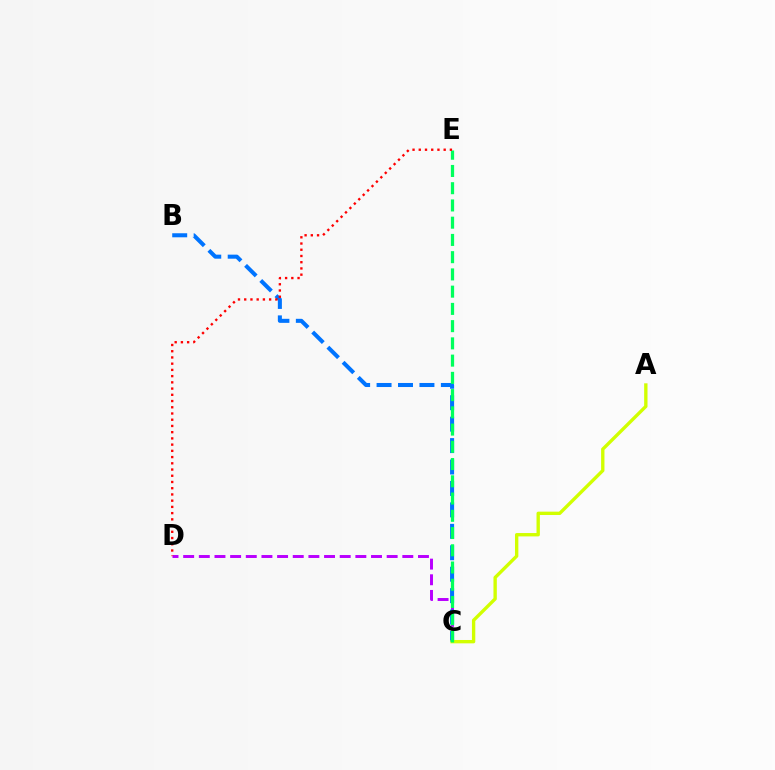{('C', 'D'): [{'color': '#b900ff', 'line_style': 'dashed', 'thickness': 2.13}], ('B', 'C'): [{'color': '#0074ff', 'line_style': 'dashed', 'thickness': 2.91}], ('A', 'C'): [{'color': '#d1ff00', 'line_style': 'solid', 'thickness': 2.42}], ('C', 'E'): [{'color': '#00ff5c', 'line_style': 'dashed', 'thickness': 2.34}], ('D', 'E'): [{'color': '#ff0000', 'line_style': 'dotted', 'thickness': 1.69}]}